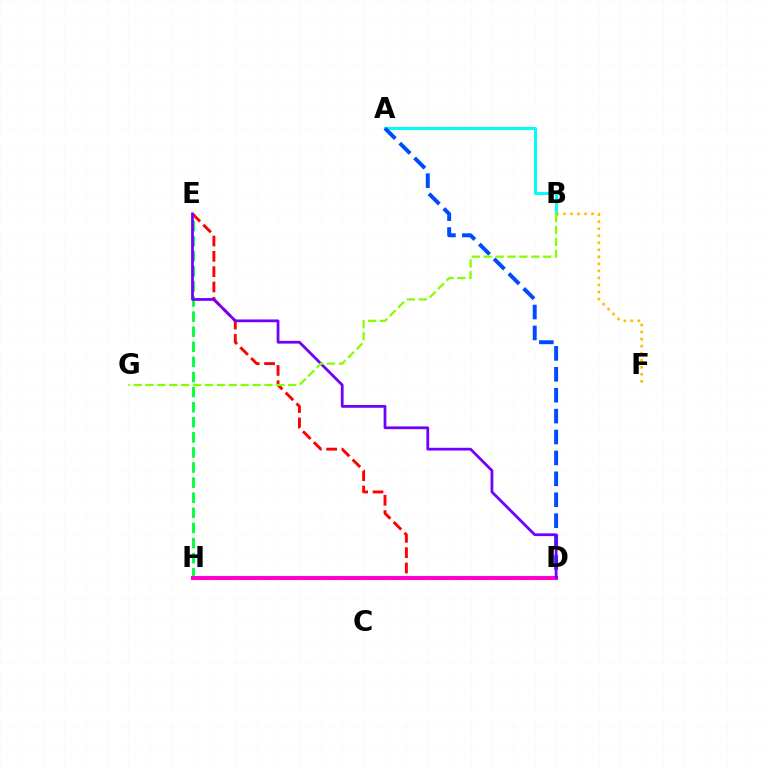{('A', 'B'): [{'color': '#00fff6', 'line_style': 'solid', 'thickness': 2.15}], ('A', 'D'): [{'color': '#004bff', 'line_style': 'dashed', 'thickness': 2.84}], ('E', 'H'): [{'color': '#00ff39', 'line_style': 'dashed', 'thickness': 2.05}], ('D', 'E'): [{'color': '#ff0000', 'line_style': 'dashed', 'thickness': 2.08}, {'color': '#7200ff', 'line_style': 'solid', 'thickness': 2.0}], ('D', 'H'): [{'color': '#ff00cf', 'line_style': 'solid', 'thickness': 2.93}], ('B', 'F'): [{'color': '#ffbd00', 'line_style': 'dotted', 'thickness': 1.91}], ('B', 'G'): [{'color': '#84ff00', 'line_style': 'dashed', 'thickness': 1.62}]}